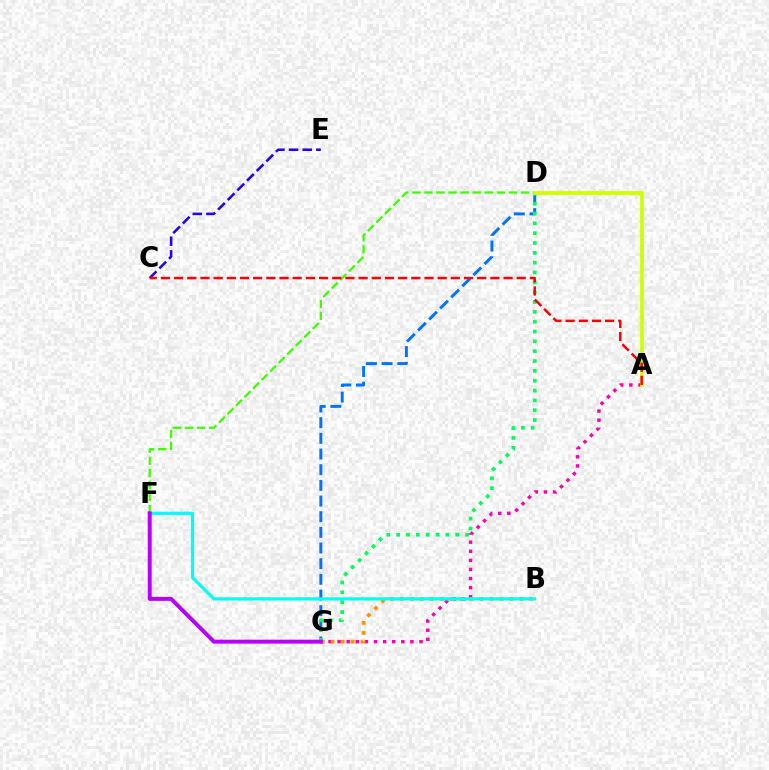{('A', 'G'): [{'color': '#ff00ac', 'line_style': 'dotted', 'thickness': 2.47}], ('D', 'F'): [{'color': '#3dff00', 'line_style': 'dashed', 'thickness': 1.64}], ('D', 'G'): [{'color': '#0074ff', 'line_style': 'dashed', 'thickness': 2.13}, {'color': '#00ff5c', 'line_style': 'dotted', 'thickness': 2.67}], ('B', 'G'): [{'color': '#ff9400', 'line_style': 'dotted', 'thickness': 2.7}], ('C', 'E'): [{'color': '#2500ff', 'line_style': 'dashed', 'thickness': 1.85}], ('B', 'F'): [{'color': '#00fff6', 'line_style': 'solid', 'thickness': 2.3}], ('F', 'G'): [{'color': '#b900ff', 'line_style': 'solid', 'thickness': 2.84}], ('A', 'D'): [{'color': '#d1ff00', 'line_style': 'solid', 'thickness': 2.71}], ('A', 'C'): [{'color': '#ff0000', 'line_style': 'dashed', 'thickness': 1.79}]}